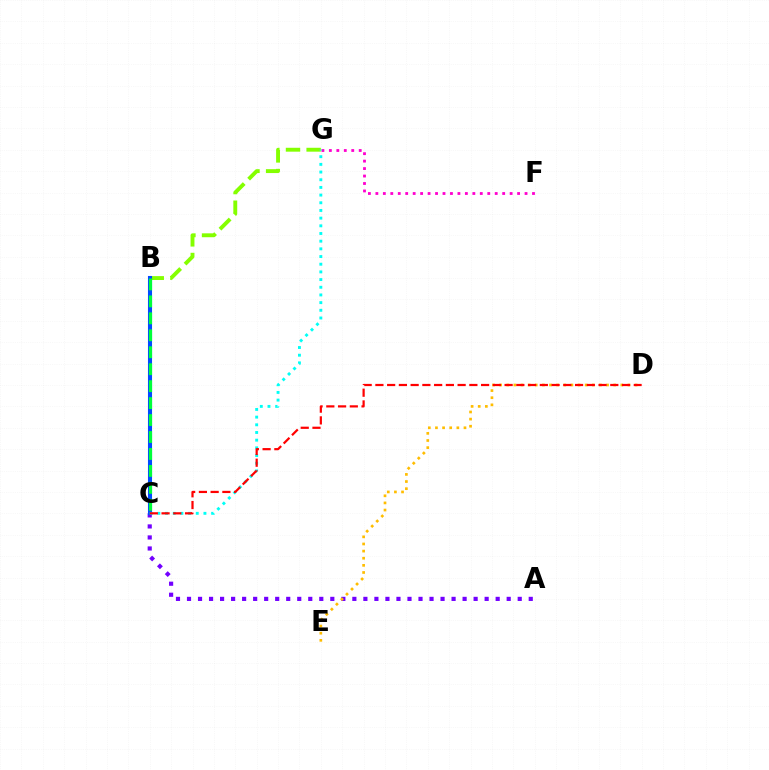{('B', 'G'): [{'color': '#84ff00', 'line_style': 'dashed', 'thickness': 2.8}], ('A', 'C'): [{'color': '#7200ff', 'line_style': 'dotted', 'thickness': 3.0}], ('D', 'E'): [{'color': '#ffbd00', 'line_style': 'dotted', 'thickness': 1.94}], ('B', 'C'): [{'color': '#004bff', 'line_style': 'solid', 'thickness': 2.93}, {'color': '#00ff39', 'line_style': 'dashed', 'thickness': 2.3}], ('F', 'G'): [{'color': '#ff00cf', 'line_style': 'dotted', 'thickness': 2.03}], ('C', 'G'): [{'color': '#00fff6', 'line_style': 'dotted', 'thickness': 2.09}], ('C', 'D'): [{'color': '#ff0000', 'line_style': 'dashed', 'thickness': 1.6}]}